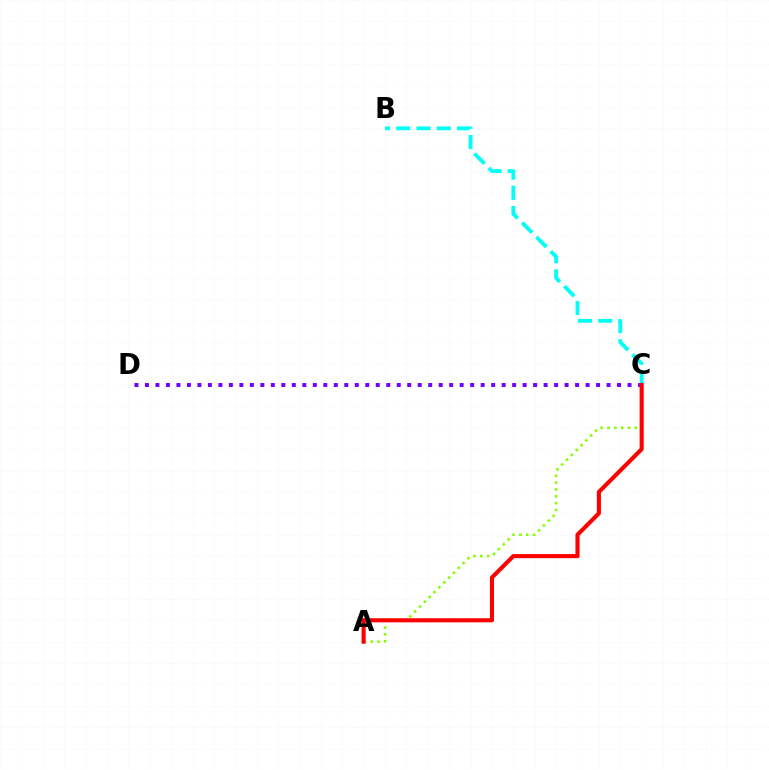{('A', 'C'): [{'color': '#84ff00', 'line_style': 'dotted', 'thickness': 1.86}, {'color': '#ff0000', 'line_style': 'solid', 'thickness': 2.95}], ('C', 'D'): [{'color': '#7200ff', 'line_style': 'dotted', 'thickness': 2.85}], ('B', 'C'): [{'color': '#00fff6', 'line_style': 'dashed', 'thickness': 2.75}]}